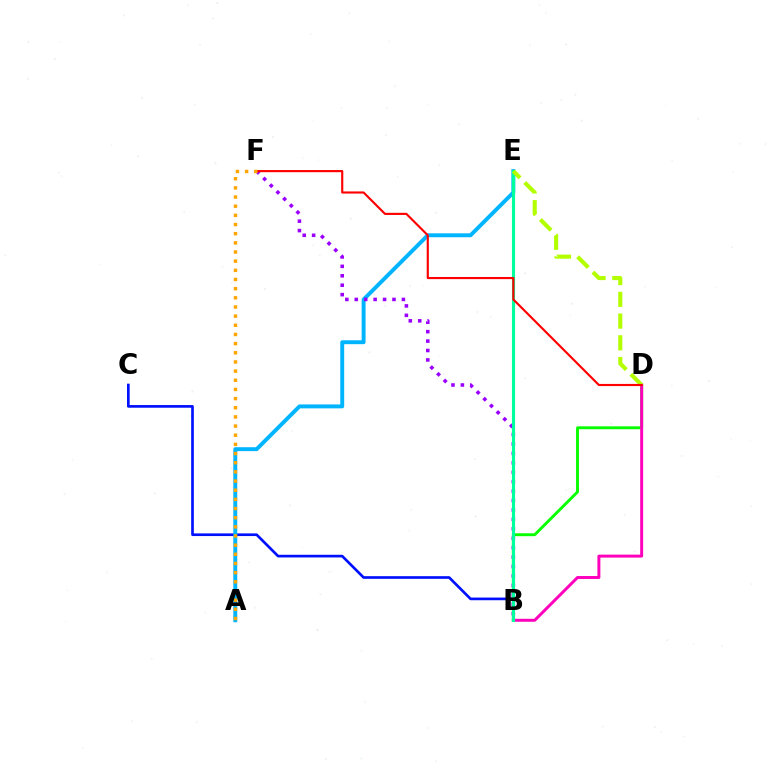{('B', 'D'): [{'color': '#08ff00', 'line_style': 'solid', 'thickness': 2.09}, {'color': '#ff00bd', 'line_style': 'solid', 'thickness': 2.13}], ('B', 'C'): [{'color': '#0010ff', 'line_style': 'solid', 'thickness': 1.93}], ('A', 'E'): [{'color': '#00b5ff', 'line_style': 'solid', 'thickness': 2.83}], ('B', 'F'): [{'color': '#9b00ff', 'line_style': 'dotted', 'thickness': 2.56}], ('B', 'E'): [{'color': '#00ff9d', 'line_style': 'solid', 'thickness': 2.25}], ('D', 'E'): [{'color': '#b3ff00', 'line_style': 'dashed', 'thickness': 2.95}], ('D', 'F'): [{'color': '#ff0000', 'line_style': 'solid', 'thickness': 1.54}], ('A', 'F'): [{'color': '#ffa500', 'line_style': 'dotted', 'thickness': 2.49}]}